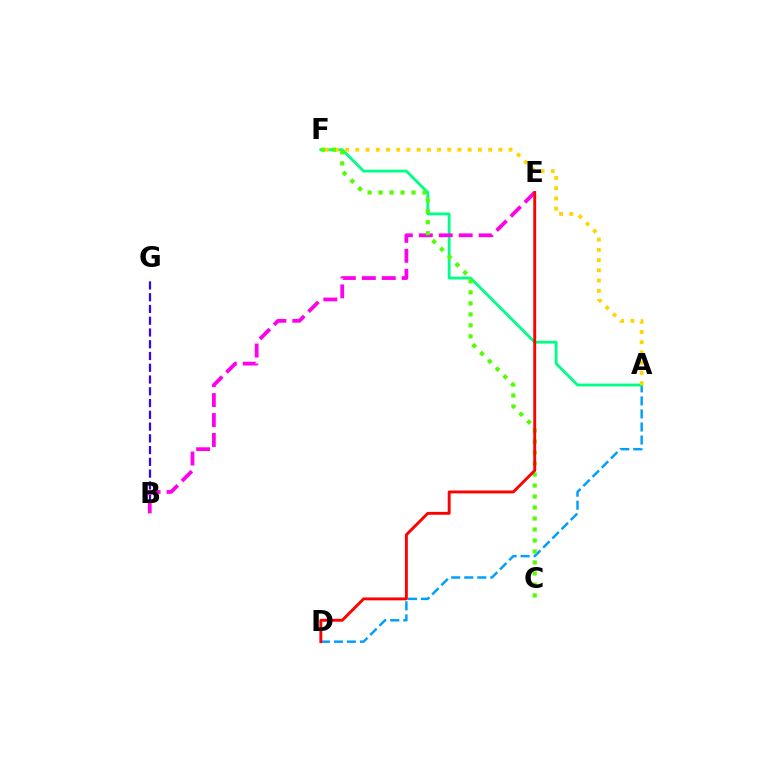{('A', 'D'): [{'color': '#009eff', 'line_style': 'dashed', 'thickness': 1.77}], ('B', 'G'): [{'color': '#3700ff', 'line_style': 'dashed', 'thickness': 1.6}], ('A', 'F'): [{'color': '#00ff86', 'line_style': 'solid', 'thickness': 2.03}, {'color': '#ffd500', 'line_style': 'dotted', 'thickness': 2.78}], ('B', 'E'): [{'color': '#ff00ed', 'line_style': 'dashed', 'thickness': 2.71}], ('C', 'F'): [{'color': '#4fff00', 'line_style': 'dotted', 'thickness': 2.99}], ('D', 'E'): [{'color': '#ff0000', 'line_style': 'solid', 'thickness': 2.08}]}